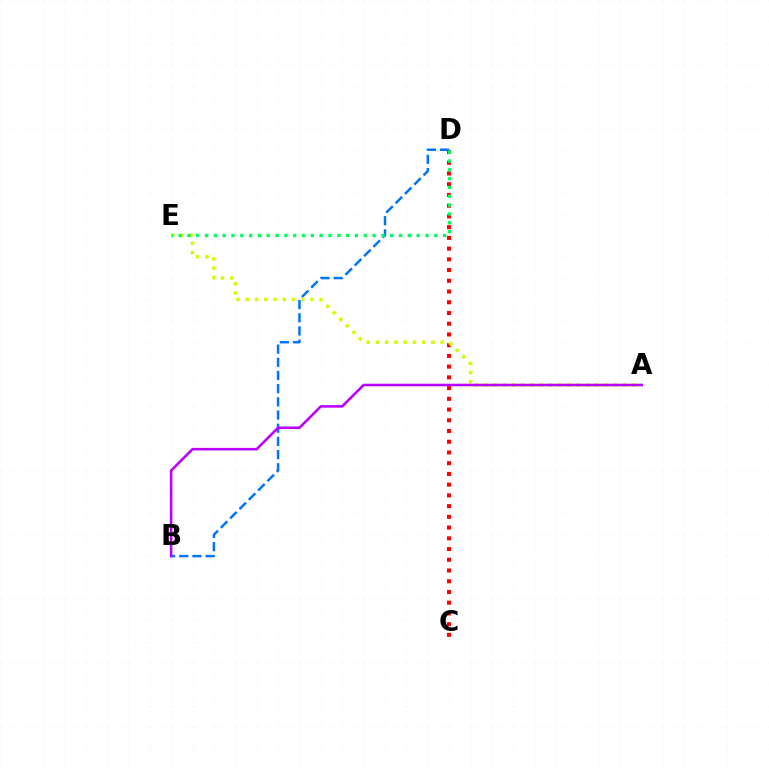{('C', 'D'): [{'color': '#ff0000', 'line_style': 'dotted', 'thickness': 2.92}], ('B', 'D'): [{'color': '#0074ff', 'line_style': 'dashed', 'thickness': 1.79}], ('A', 'E'): [{'color': '#d1ff00', 'line_style': 'dotted', 'thickness': 2.51}], ('A', 'B'): [{'color': '#b900ff', 'line_style': 'solid', 'thickness': 1.84}], ('D', 'E'): [{'color': '#00ff5c', 'line_style': 'dotted', 'thickness': 2.4}]}